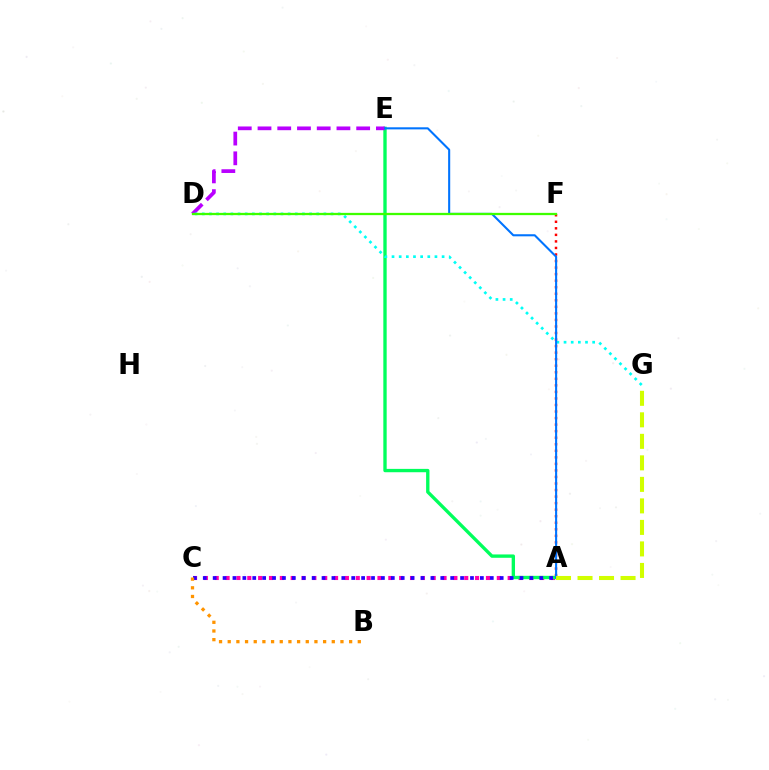{('A', 'F'): [{'color': '#ff0000', 'line_style': 'dotted', 'thickness': 1.78}], ('A', 'C'): [{'color': '#ff00ac', 'line_style': 'dotted', 'thickness': 2.95}, {'color': '#2500ff', 'line_style': 'dotted', 'thickness': 2.69}], ('A', 'E'): [{'color': '#00ff5c', 'line_style': 'solid', 'thickness': 2.41}, {'color': '#0074ff', 'line_style': 'solid', 'thickness': 1.5}], ('D', 'E'): [{'color': '#b900ff', 'line_style': 'dashed', 'thickness': 2.68}], ('B', 'C'): [{'color': '#ff9400', 'line_style': 'dotted', 'thickness': 2.36}], ('D', 'G'): [{'color': '#00fff6', 'line_style': 'dotted', 'thickness': 1.94}], ('D', 'F'): [{'color': '#3dff00', 'line_style': 'solid', 'thickness': 1.63}], ('A', 'G'): [{'color': '#d1ff00', 'line_style': 'dashed', 'thickness': 2.92}]}